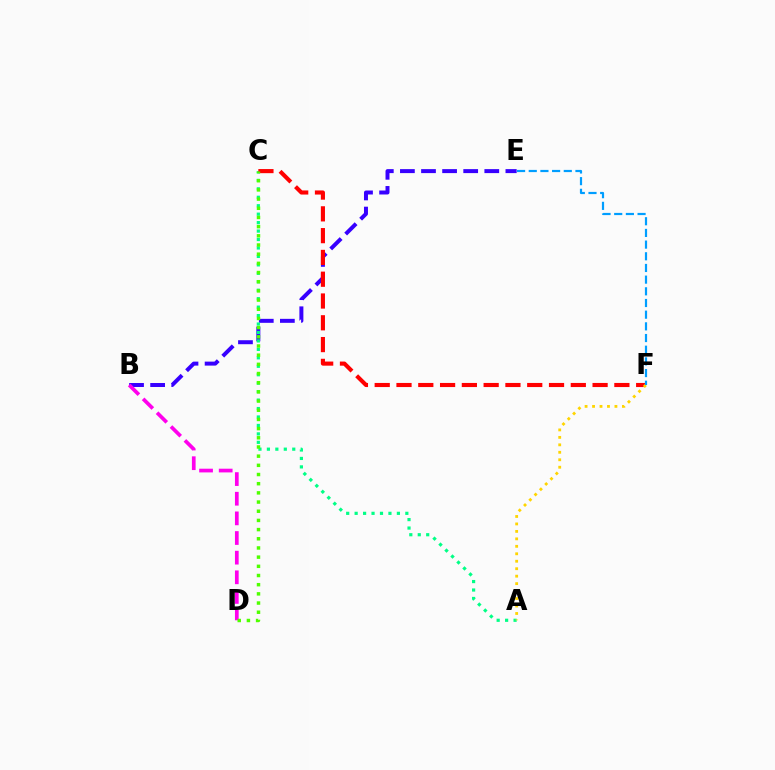{('B', 'E'): [{'color': '#3700ff', 'line_style': 'dashed', 'thickness': 2.87}], ('B', 'D'): [{'color': '#ff00ed', 'line_style': 'dashed', 'thickness': 2.67}], ('A', 'C'): [{'color': '#00ff86', 'line_style': 'dotted', 'thickness': 2.3}], ('C', 'F'): [{'color': '#ff0000', 'line_style': 'dashed', 'thickness': 2.96}], ('A', 'F'): [{'color': '#ffd500', 'line_style': 'dotted', 'thickness': 2.03}], ('E', 'F'): [{'color': '#009eff', 'line_style': 'dashed', 'thickness': 1.59}], ('C', 'D'): [{'color': '#4fff00', 'line_style': 'dotted', 'thickness': 2.49}]}